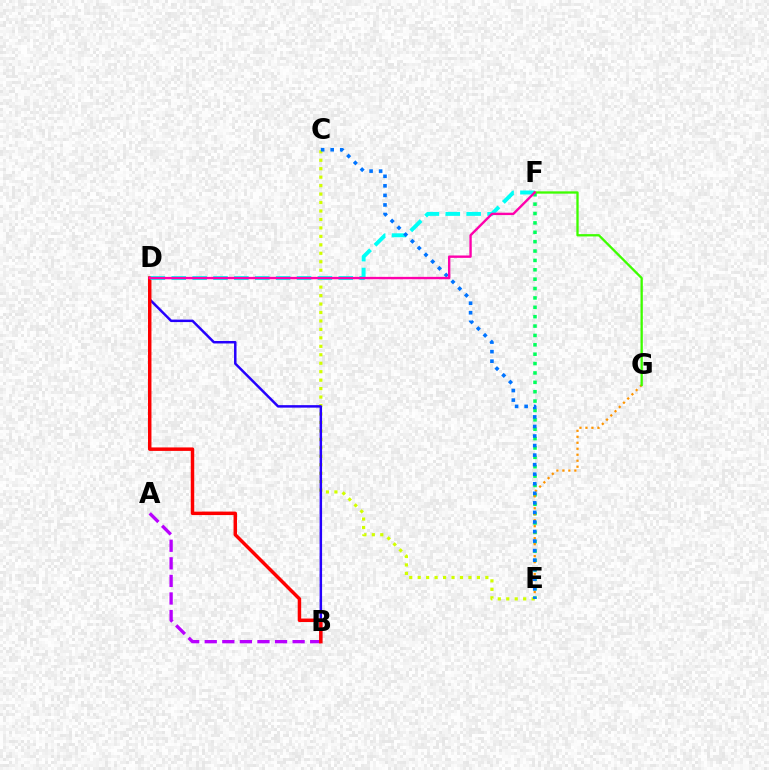{('C', 'E'): [{'color': '#d1ff00', 'line_style': 'dotted', 'thickness': 2.3}, {'color': '#0074ff', 'line_style': 'dotted', 'thickness': 2.59}], ('B', 'D'): [{'color': '#2500ff', 'line_style': 'solid', 'thickness': 1.79}, {'color': '#ff0000', 'line_style': 'solid', 'thickness': 2.5}], ('A', 'B'): [{'color': '#b900ff', 'line_style': 'dashed', 'thickness': 2.39}], ('E', 'F'): [{'color': '#00ff5c', 'line_style': 'dotted', 'thickness': 2.55}], ('D', 'F'): [{'color': '#00fff6', 'line_style': 'dashed', 'thickness': 2.84}, {'color': '#ff00ac', 'line_style': 'solid', 'thickness': 1.71}], ('E', 'G'): [{'color': '#ff9400', 'line_style': 'dotted', 'thickness': 1.63}], ('F', 'G'): [{'color': '#3dff00', 'line_style': 'solid', 'thickness': 1.66}]}